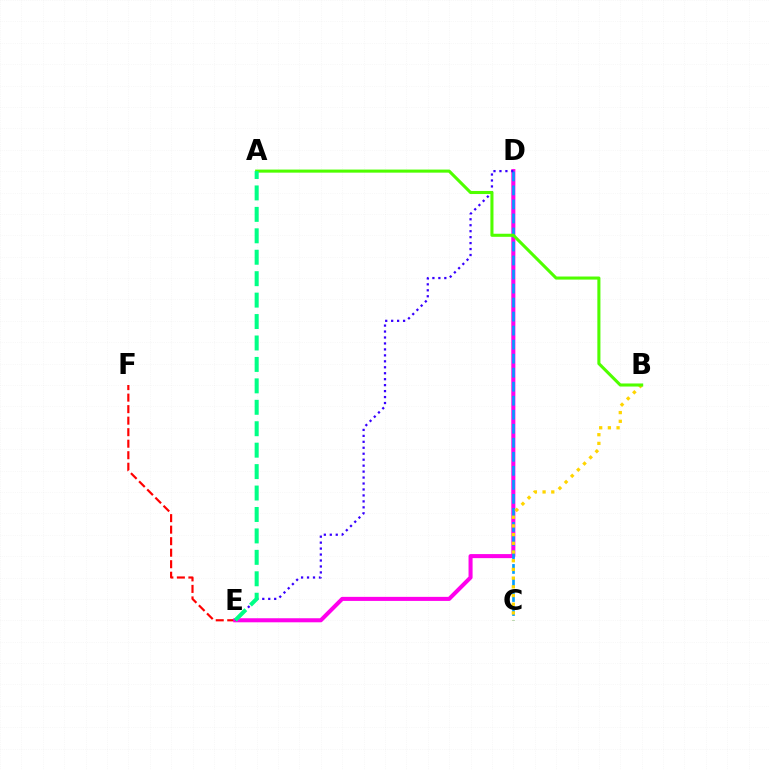{('E', 'F'): [{'color': '#ff0000', 'line_style': 'dashed', 'thickness': 1.56}], ('D', 'E'): [{'color': '#ff00ed', 'line_style': 'solid', 'thickness': 2.92}, {'color': '#3700ff', 'line_style': 'dotted', 'thickness': 1.62}], ('C', 'D'): [{'color': '#009eff', 'line_style': 'dashed', 'thickness': 1.9}], ('B', 'C'): [{'color': '#ffd500', 'line_style': 'dotted', 'thickness': 2.36}], ('A', 'B'): [{'color': '#4fff00', 'line_style': 'solid', 'thickness': 2.21}], ('A', 'E'): [{'color': '#00ff86', 'line_style': 'dashed', 'thickness': 2.91}]}